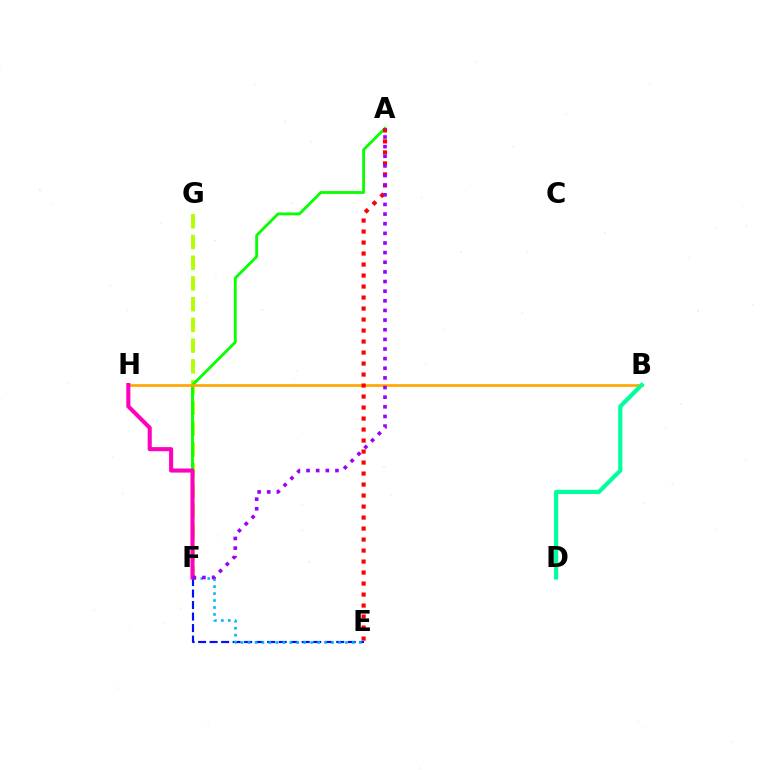{('E', 'F'): [{'color': '#0010ff', 'line_style': 'dashed', 'thickness': 1.56}, {'color': '#00b5ff', 'line_style': 'dotted', 'thickness': 1.89}], ('F', 'G'): [{'color': '#b3ff00', 'line_style': 'dashed', 'thickness': 2.82}], ('A', 'F'): [{'color': '#08ff00', 'line_style': 'solid', 'thickness': 2.03}, {'color': '#9b00ff', 'line_style': 'dotted', 'thickness': 2.62}], ('B', 'H'): [{'color': '#ffa500', 'line_style': 'solid', 'thickness': 1.91}], ('B', 'D'): [{'color': '#00ff9d', 'line_style': 'solid', 'thickness': 3.0}], ('A', 'E'): [{'color': '#ff0000', 'line_style': 'dotted', 'thickness': 2.99}], ('F', 'H'): [{'color': '#ff00bd', 'line_style': 'solid', 'thickness': 2.93}]}